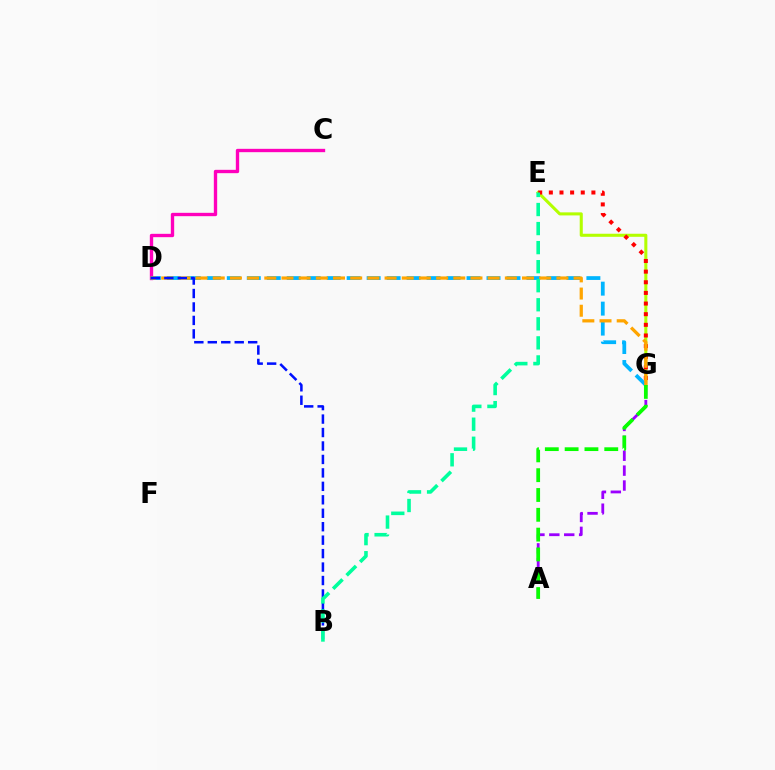{('E', 'G'): [{'color': '#b3ff00', 'line_style': 'solid', 'thickness': 2.2}, {'color': '#ff0000', 'line_style': 'dotted', 'thickness': 2.89}], ('C', 'D'): [{'color': '#ff00bd', 'line_style': 'solid', 'thickness': 2.41}], ('A', 'G'): [{'color': '#9b00ff', 'line_style': 'dashed', 'thickness': 2.02}, {'color': '#08ff00', 'line_style': 'dashed', 'thickness': 2.69}], ('D', 'G'): [{'color': '#00b5ff', 'line_style': 'dashed', 'thickness': 2.71}, {'color': '#ffa500', 'line_style': 'dashed', 'thickness': 2.33}], ('B', 'D'): [{'color': '#0010ff', 'line_style': 'dashed', 'thickness': 1.83}], ('B', 'E'): [{'color': '#00ff9d', 'line_style': 'dashed', 'thickness': 2.59}]}